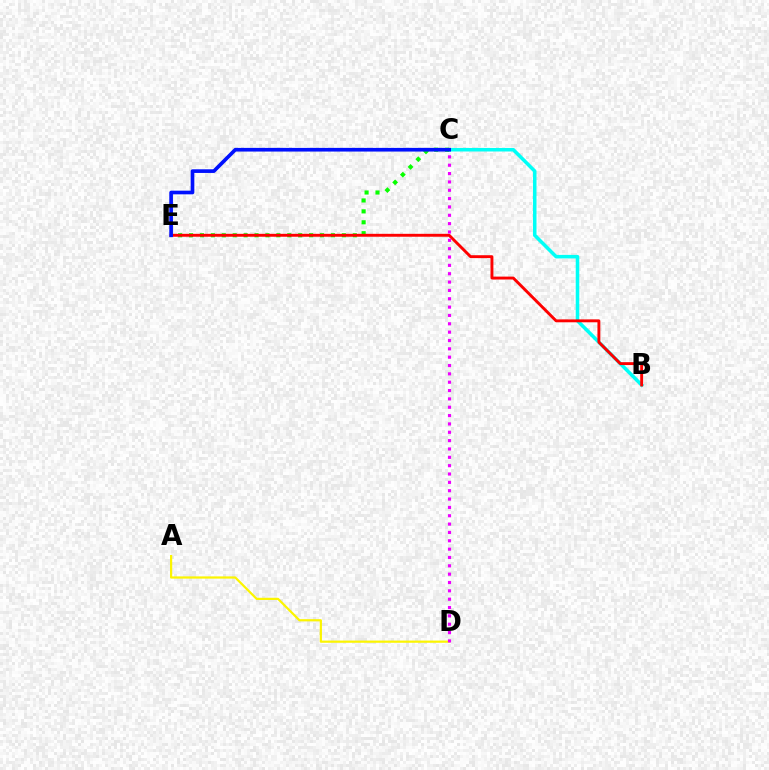{('A', 'D'): [{'color': '#fcf500', 'line_style': 'solid', 'thickness': 1.6}], ('B', 'C'): [{'color': '#00fff6', 'line_style': 'solid', 'thickness': 2.55}], ('C', 'E'): [{'color': '#08ff00', 'line_style': 'dotted', 'thickness': 2.97}, {'color': '#0010ff', 'line_style': 'solid', 'thickness': 2.64}], ('B', 'E'): [{'color': '#ff0000', 'line_style': 'solid', 'thickness': 2.09}], ('C', 'D'): [{'color': '#ee00ff', 'line_style': 'dotted', 'thickness': 2.27}]}